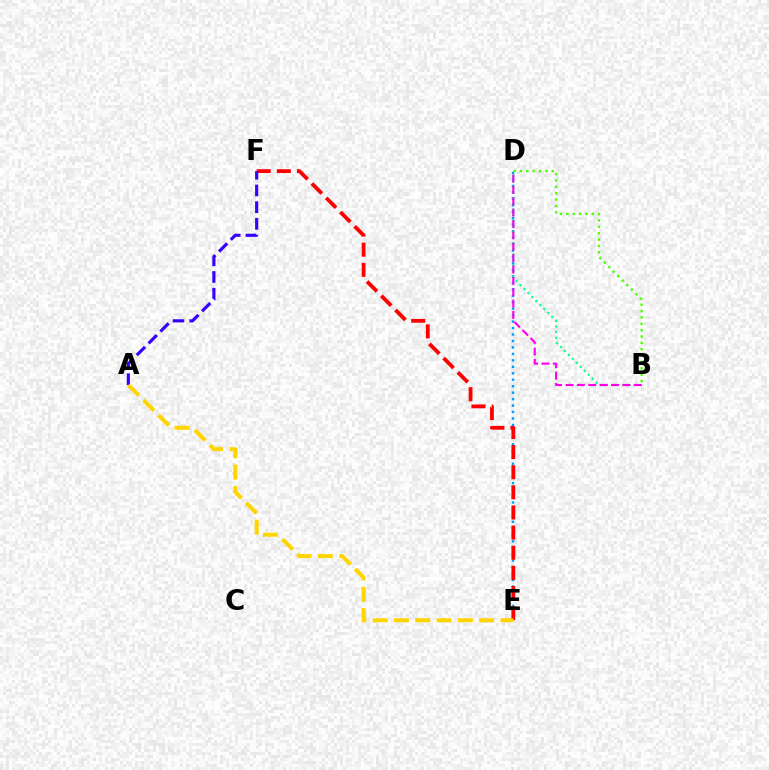{('D', 'E'): [{'color': '#009eff', 'line_style': 'dotted', 'thickness': 1.76}], ('B', 'D'): [{'color': '#00ff86', 'line_style': 'dotted', 'thickness': 1.53}, {'color': '#ff00ed', 'line_style': 'dashed', 'thickness': 1.54}, {'color': '#4fff00', 'line_style': 'dotted', 'thickness': 1.73}], ('E', 'F'): [{'color': '#ff0000', 'line_style': 'dashed', 'thickness': 2.73}], ('A', 'F'): [{'color': '#3700ff', 'line_style': 'dashed', 'thickness': 2.27}], ('A', 'E'): [{'color': '#ffd500', 'line_style': 'dashed', 'thickness': 2.89}]}